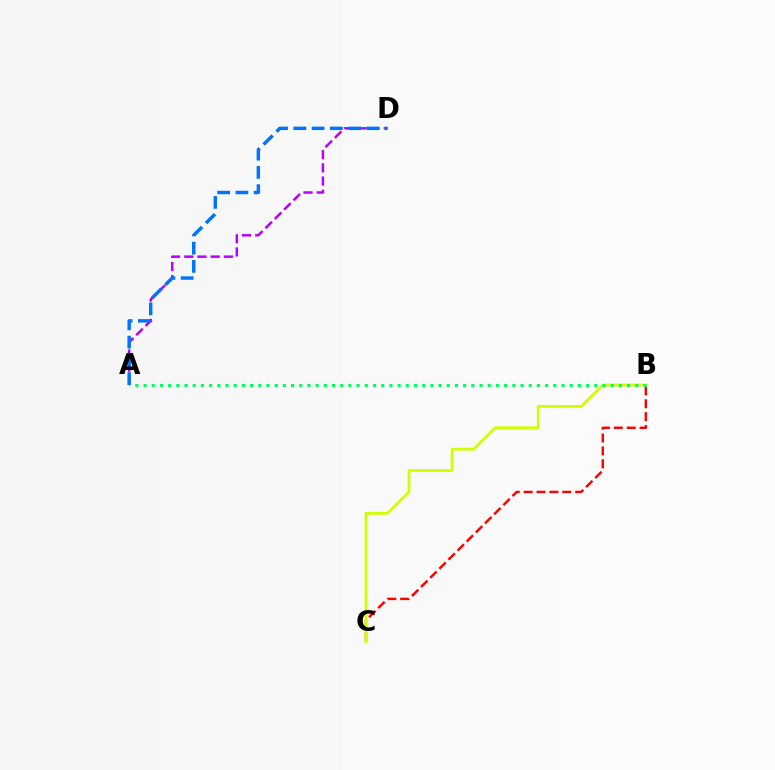{('B', 'C'): [{'color': '#ff0000', 'line_style': 'dashed', 'thickness': 1.75}, {'color': '#d1ff00', 'line_style': 'solid', 'thickness': 2.02}], ('A', 'D'): [{'color': '#b900ff', 'line_style': 'dashed', 'thickness': 1.79}, {'color': '#0074ff', 'line_style': 'dashed', 'thickness': 2.48}], ('A', 'B'): [{'color': '#00ff5c', 'line_style': 'dotted', 'thickness': 2.23}]}